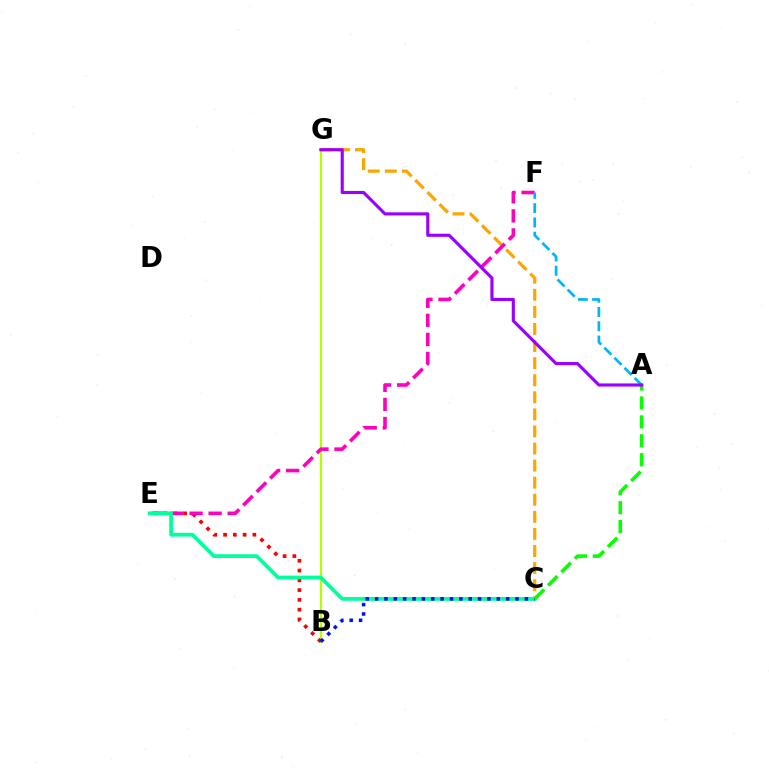{('B', 'G'): [{'color': '#b3ff00', 'line_style': 'solid', 'thickness': 1.59}], ('C', 'G'): [{'color': '#ffa500', 'line_style': 'dashed', 'thickness': 2.32}], ('B', 'E'): [{'color': '#ff0000', 'line_style': 'dotted', 'thickness': 2.65}], ('E', 'F'): [{'color': '#ff00bd', 'line_style': 'dashed', 'thickness': 2.59}], ('A', 'F'): [{'color': '#00b5ff', 'line_style': 'dashed', 'thickness': 1.94}], ('C', 'E'): [{'color': '#00ff9d', 'line_style': 'solid', 'thickness': 2.69}], ('B', 'C'): [{'color': '#0010ff', 'line_style': 'dotted', 'thickness': 2.54}], ('A', 'C'): [{'color': '#08ff00', 'line_style': 'dashed', 'thickness': 2.57}], ('A', 'G'): [{'color': '#9b00ff', 'line_style': 'solid', 'thickness': 2.25}]}